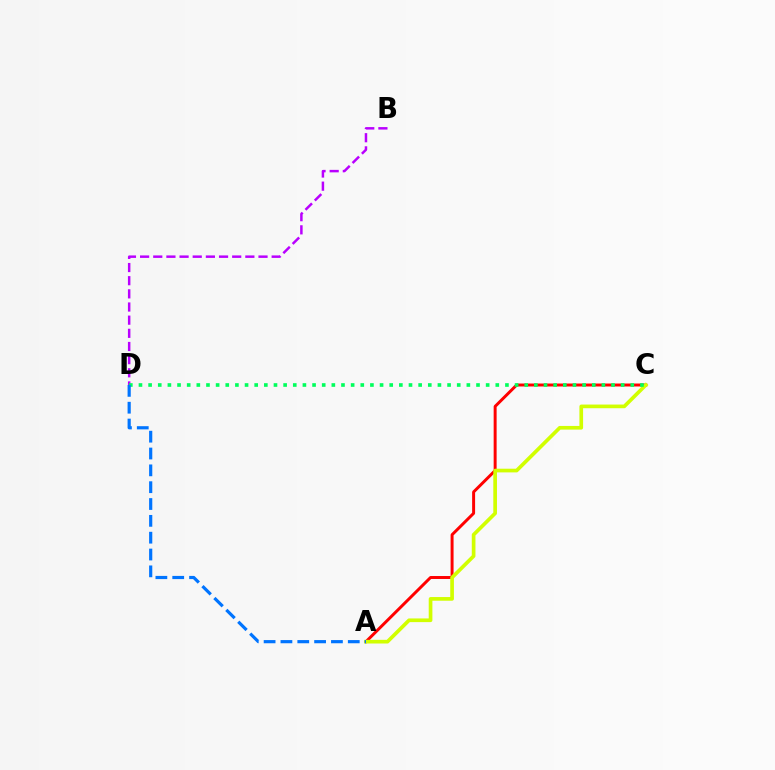{('A', 'C'): [{'color': '#ff0000', 'line_style': 'solid', 'thickness': 2.13}, {'color': '#d1ff00', 'line_style': 'solid', 'thickness': 2.65}], ('B', 'D'): [{'color': '#b900ff', 'line_style': 'dashed', 'thickness': 1.79}], ('C', 'D'): [{'color': '#00ff5c', 'line_style': 'dotted', 'thickness': 2.62}], ('A', 'D'): [{'color': '#0074ff', 'line_style': 'dashed', 'thickness': 2.29}]}